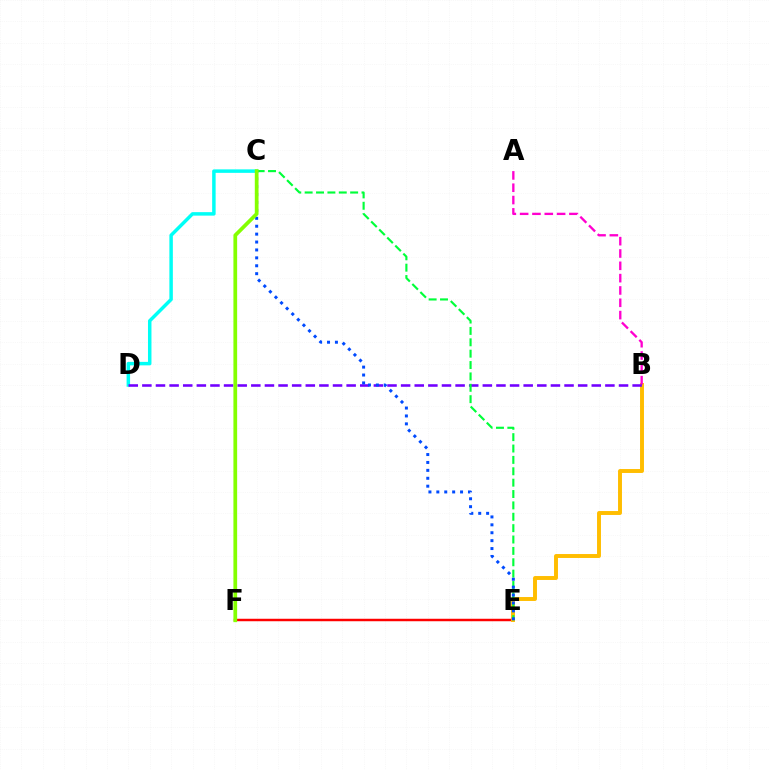{('E', 'F'): [{'color': '#ff0000', 'line_style': 'solid', 'thickness': 1.78}], ('B', 'E'): [{'color': '#ffbd00', 'line_style': 'solid', 'thickness': 2.83}], ('A', 'B'): [{'color': '#ff00cf', 'line_style': 'dashed', 'thickness': 1.67}], ('C', 'D'): [{'color': '#00fff6', 'line_style': 'solid', 'thickness': 2.5}], ('B', 'D'): [{'color': '#7200ff', 'line_style': 'dashed', 'thickness': 1.85}], ('C', 'E'): [{'color': '#00ff39', 'line_style': 'dashed', 'thickness': 1.55}, {'color': '#004bff', 'line_style': 'dotted', 'thickness': 2.15}], ('C', 'F'): [{'color': '#84ff00', 'line_style': 'solid', 'thickness': 2.69}]}